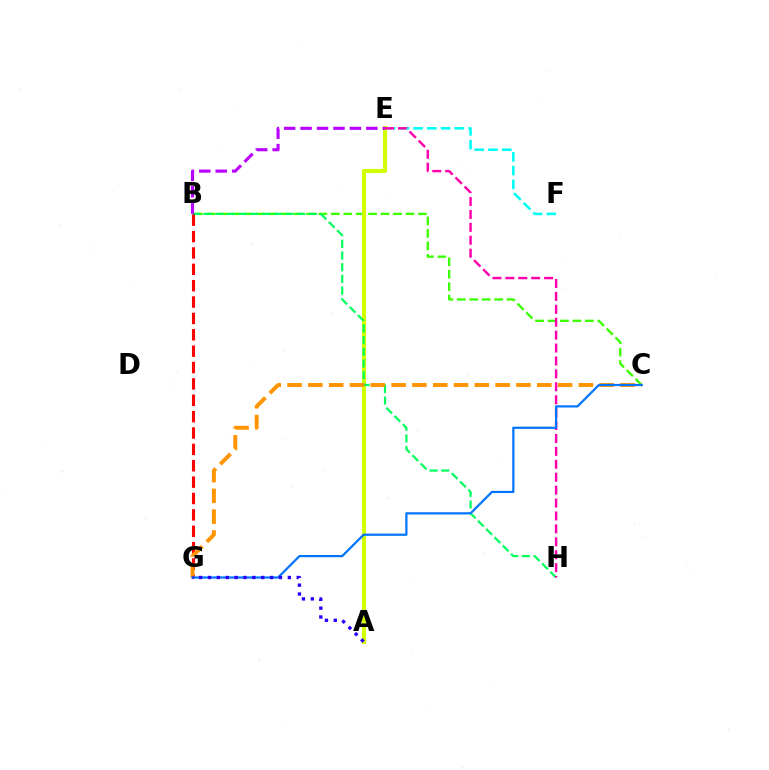{('B', 'C'): [{'color': '#3dff00', 'line_style': 'dashed', 'thickness': 1.69}], ('E', 'F'): [{'color': '#00fff6', 'line_style': 'dashed', 'thickness': 1.87}], ('A', 'E'): [{'color': '#d1ff00', 'line_style': 'solid', 'thickness': 2.94}], ('B', 'H'): [{'color': '#00ff5c', 'line_style': 'dashed', 'thickness': 1.59}], ('B', 'E'): [{'color': '#b900ff', 'line_style': 'dashed', 'thickness': 2.23}], ('B', 'G'): [{'color': '#ff0000', 'line_style': 'dashed', 'thickness': 2.22}], ('C', 'G'): [{'color': '#ff9400', 'line_style': 'dashed', 'thickness': 2.83}, {'color': '#0074ff', 'line_style': 'solid', 'thickness': 1.6}], ('E', 'H'): [{'color': '#ff00ac', 'line_style': 'dashed', 'thickness': 1.75}], ('A', 'G'): [{'color': '#2500ff', 'line_style': 'dotted', 'thickness': 2.41}]}